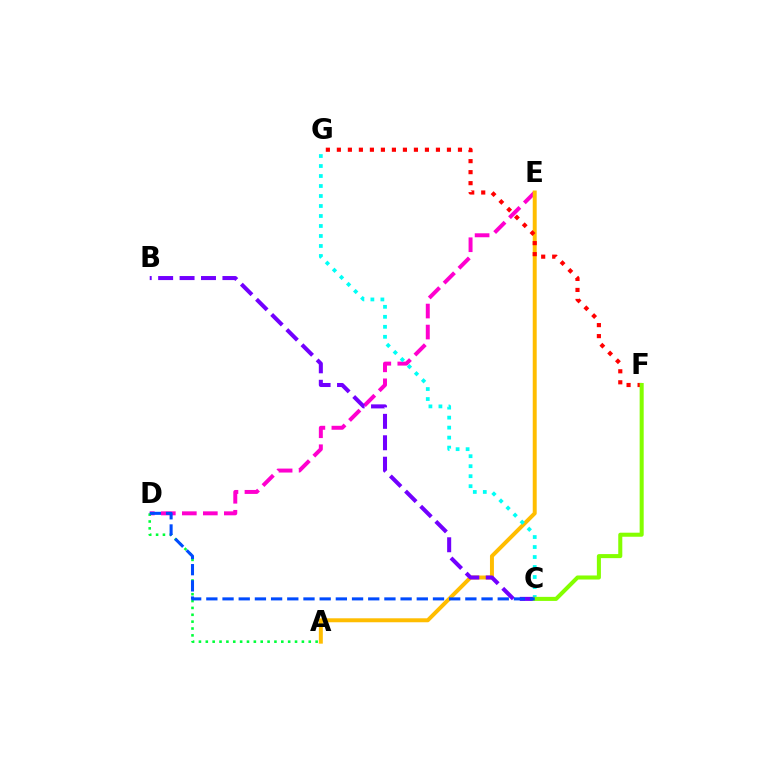{('D', 'E'): [{'color': '#ff00cf', 'line_style': 'dashed', 'thickness': 2.85}], ('A', 'E'): [{'color': '#ffbd00', 'line_style': 'solid', 'thickness': 2.85}], ('A', 'D'): [{'color': '#00ff39', 'line_style': 'dotted', 'thickness': 1.86}], ('C', 'G'): [{'color': '#00fff6', 'line_style': 'dotted', 'thickness': 2.72}], ('F', 'G'): [{'color': '#ff0000', 'line_style': 'dotted', 'thickness': 2.99}], ('B', 'C'): [{'color': '#7200ff', 'line_style': 'dashed', 'thickness': 2.91}], ('C', 'F'): [{'color': '#84ff00', 'line_style': 'solid', 'thickness': 2.91}], ('C', 'D'): [{'color': '#004bff', 'line_style': 'dashed', 'thickness': 2.2}]}